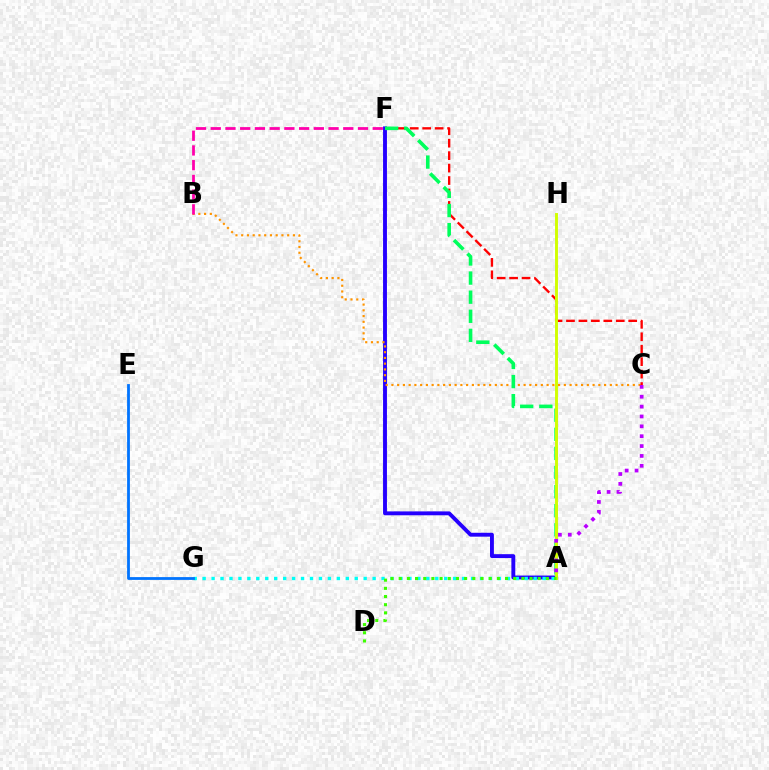{('A', 'F'): [{'color': '#2500ff', 'line_style': 'solid', 'thickness': 2.8}, {'color': '#00ff5c', 'line_style': 'dashed', 'thickness': 2.6}], ('B', 'C'): [{'color': '#ff9400', 'line_style': 'dotted', 'thickness': 1.56}], ('C', 'F'): [{'color': '#ff0000', 'line_style': 'dashed', 'thickness': 1.69}], ('B', 'F'): [{'color': '#ff00ac', 'line_style': 'dashed', 'thickness': 2.0}], ('A', 'G'): [{'color': '#00fff6', 'line_style': 'dotted', 'thickness': 2.43}], ('A', 'H'): [{'color': '#d1ff00', 'line_style': 'solid', 'thickness': 2.1}], ('E', 'G'): [{'color': '#0074ff', 'line_style': 'solid', 'thickness': 2.01}], ('A', 'C'): [{'color': '#b900ff', 'line_style': 'dotted', 'thickness': 2.68}], ('A', 'D'): [{'color': '#3dff00', 'line_style': 'dotted', 'thickness': 2.22}]}